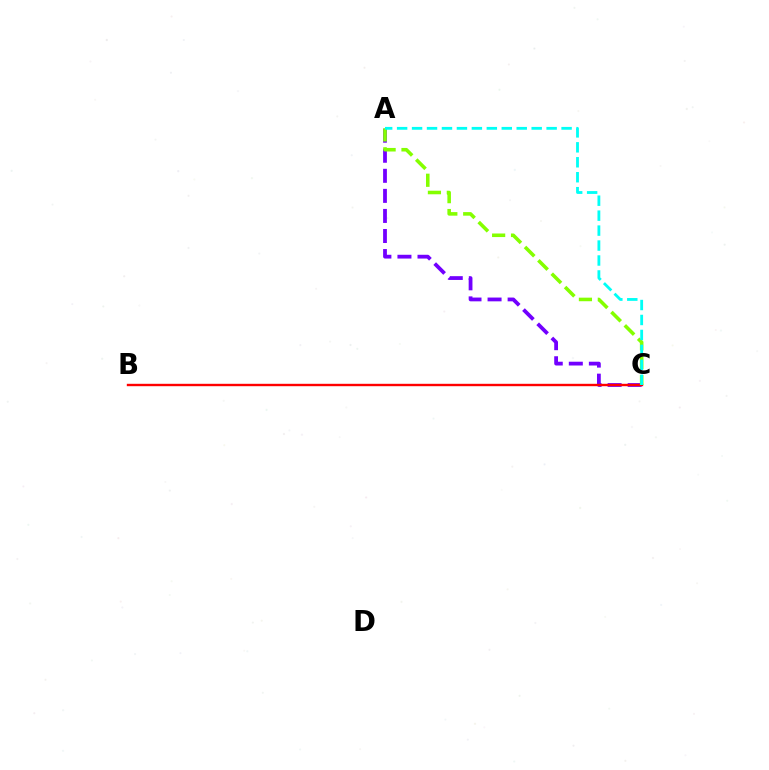{('A', 'C'): [{'color': '#7200ff', 'line_style': 'dashed', 'thickness': 2.73}, {'color': '#84ff00', 'line_style': 'dashed', 'thickness': 2.57}, {'color': '#00fff6', 'line_style': 'dashed', 'thickness': 2.03}], ('B', 'C'): [{'color': '#ff0000', 'line_style': 'solid', 'thickness': 1.72}]}